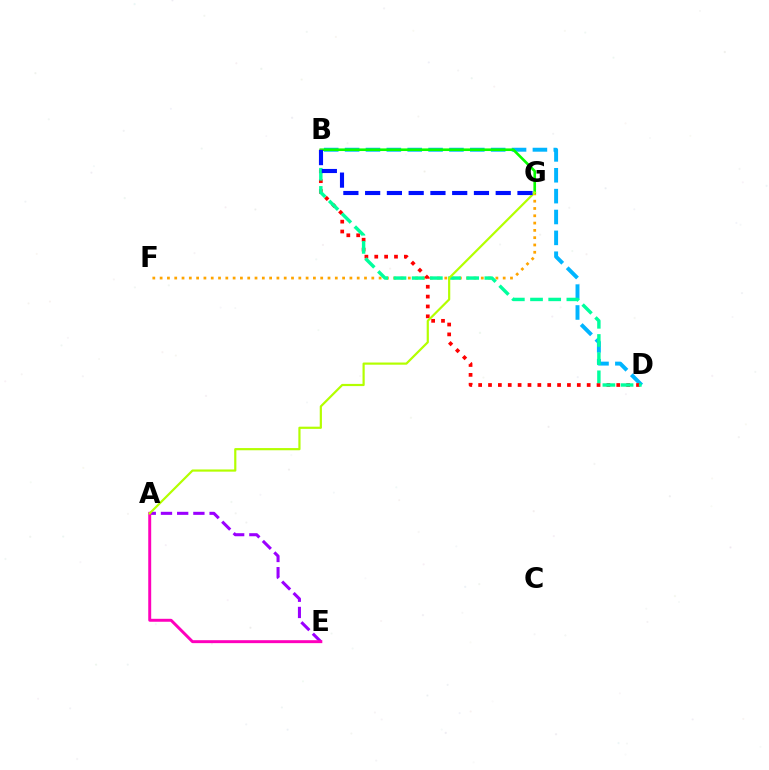{('F', 'G'): [{'color': '#ffa500', 'line_style': 'dotted', 'thickness': 1.98}], ('B', 'D'): [{'color': '#00b5ff', 'line_style': 'dashed', 'thickness': 2.83}, {'color': '#ff0000', 'line_style': 'dotted', 'thickness': 2.68}, {'color': '#00ff9d', 'line_style': 'dashed', 'thickness': 2.47}], ('B', 'G'): [{'color': '#08ff00', 'line_style': 'solid', 'thickness': 1.9}, {'color': '#0010ff', 'line_style': 'dashed', 'thickness': 2.96}], ('A', 'E'): [{'color': '#9b00ff', 'line_style': 'dashed', 'thickness': 2.2}, {'color': '#ff00bd', 'line_style': 'solid', 'thickness': 2.12}], ('A', 'G'): [{'color': '#b3ff00', 'line_style': 'solid', 'thickness': 1.58}]}